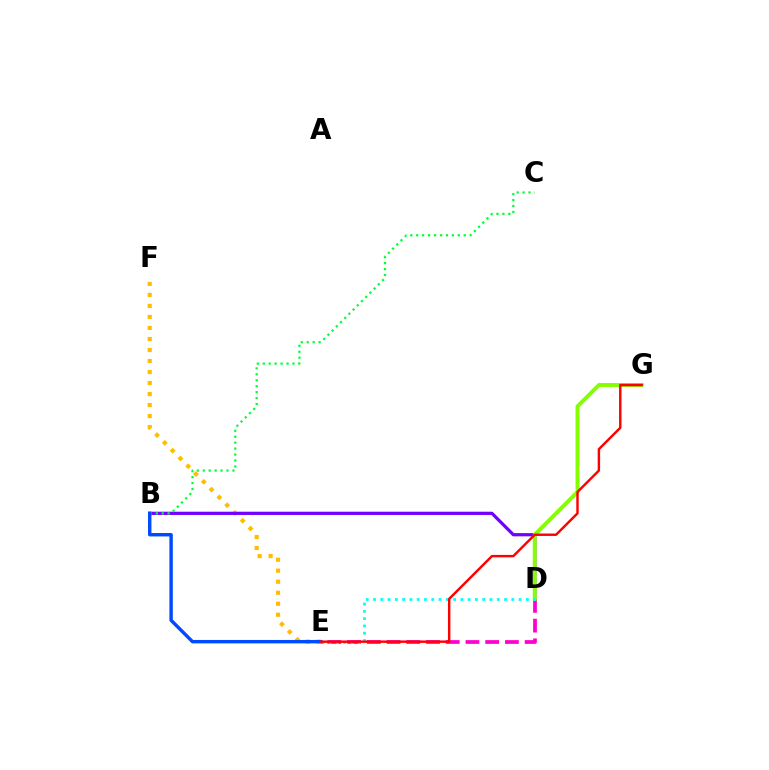{('E', 'F'): [{'color': '#ffbd00', 'line_style': 'dotted', 'thickness': 2.99}], ('D', 'E'): [{'color': '#ff00cf', 'line_style': 'dashed', 'thickness': 2.68}, {'color': '#00fff6', 'line_style': 'dotted', 'thickness': 1.98}], ('B', 'D'): [{'color': '#7200ff', 'line_style': 'solid', 'thickness': 2.33}], ('D', 'G'): [{'color': '#84ff00', 'line_style': 'solid', 'thickness': 2.83}], ('B', 'C'): [{'color': '#00ff39', 'line_style': 'dotted', 'thickness': 1.61}], ('B', 'E'): [{'color': '#004bff', 'line_style': 'solid', 'thickness': 2.46}], ('E', 'G'): [{'color': '#ff0000', 'line_style': 'solid', 'thickness': 1.75}]}